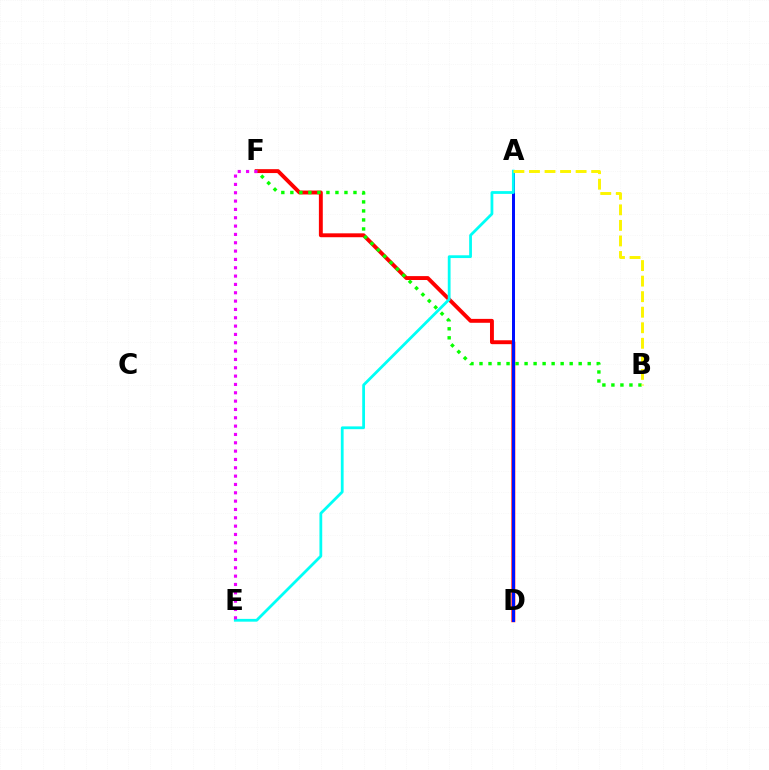{('D', 'F'): [{'color': '#ff0000', 'line_style': 'solid', 'thickness': 2.81}], ('A', 'D'): [{'color': '#0010ff', 'line_style': 'solid', 'thickness': 2.16}], ('B', 'F'): [{'color': '#08ff00', 'line_style': 'dotted', 'thickness': 2.45}], ('A', 'E'): [{'color': '#00fff6', 'line_style': 'solid', 'thickness': 2.0}], ('A', 'B'): [{'color': '#fcf500', 'line_style': 'dashed', 'thickness': 2.11}], ('E', 'F'): [{'color': '#ee00ff', 'line_style': 'dotted', 'thickness': 2.26}]}